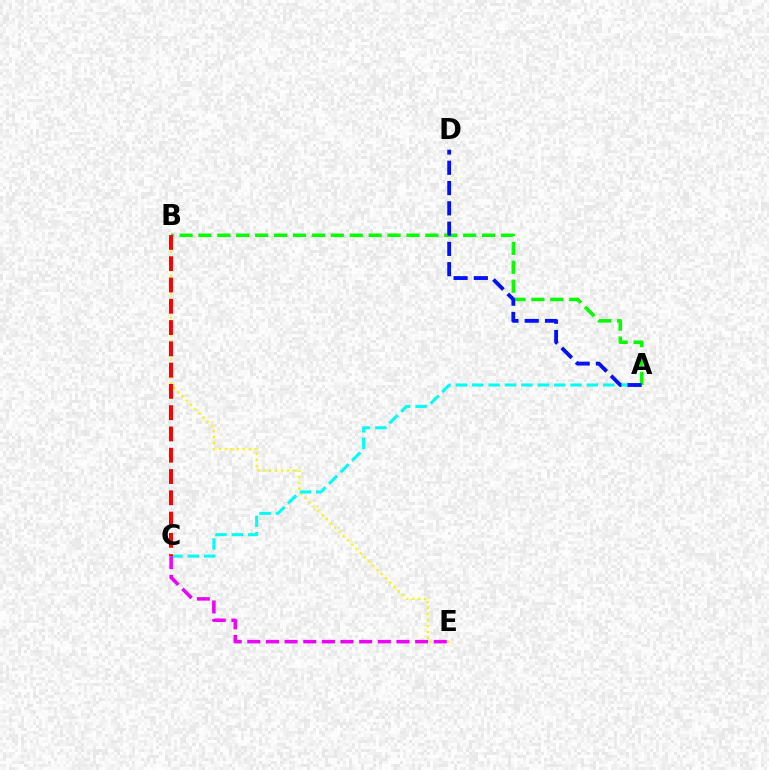{('B', 'E'): [{'color': '#fcf500', 'line_style': 'dotted', 'thickness': 1.62}], ('A', 'C'): [{'color': '#00fff6', 'line_style': 'dashed', 'thickness': 2.22}], ('A', 'B'): [{'color': '#08ff00', 'line_style': 'dashed', 'thickness': 2.57}], ('A', 'D'): [{'color': '#0010ff', 'line_style': 'dashed', 'thickness': 2.76}], ('B', 'C'): [{'color': '#ff0000', 'line_style': 'dashed', 'thickness': 2.89}], ('C', 'E'): [{'color': '#ee00ff', 'line_style': 'dashed', 'thickness': 2.53}]}